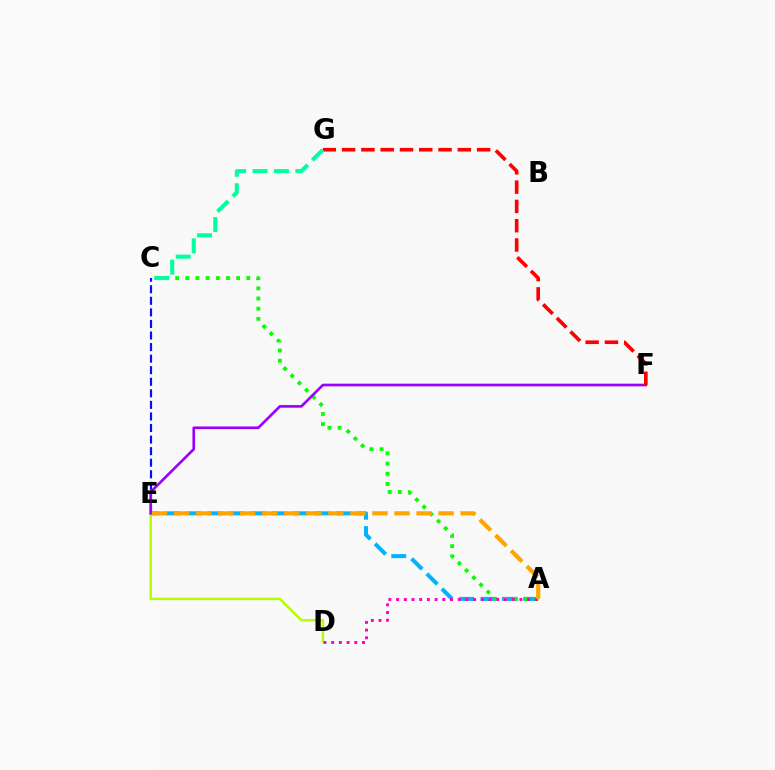{('C', 'E'): [{'color': '#0010ff', 'line_style': 'dashed', 'thickness': 1.57}], ('A', 'E'): [{'color': '#00b5ff', 'line_style': 'dashed', 'thickness': 2.9}, {'color': '#ffa500', 'line_style': 'dashed', 'thickness': 2.99}], ('A', 'C'): [{'color': '#08ff00', 'line_style': 'dotted', 'thickness': 2.76}], ('D', 'E'): [{'color': '#b3ff00', 'line_style': 'solid', 'thickness': 1.77}], ('A', 'D'): [{'color': '#ff00bd', 'line_style': 'dotted', 'thickness': 2.09}], ('E', 'F'): [{'color': '#9b00ff', 'line_style': 'solid', 'thickness': 1.91}], ('F', 'G'): [{'color': '#ff0000', 'line_style': 'dashed', 'thickness': 2.62}], ('C', 'G'): [{'color': '#00ff9d', 'line_style': 'dashed', 'thickness': 2.91}]}